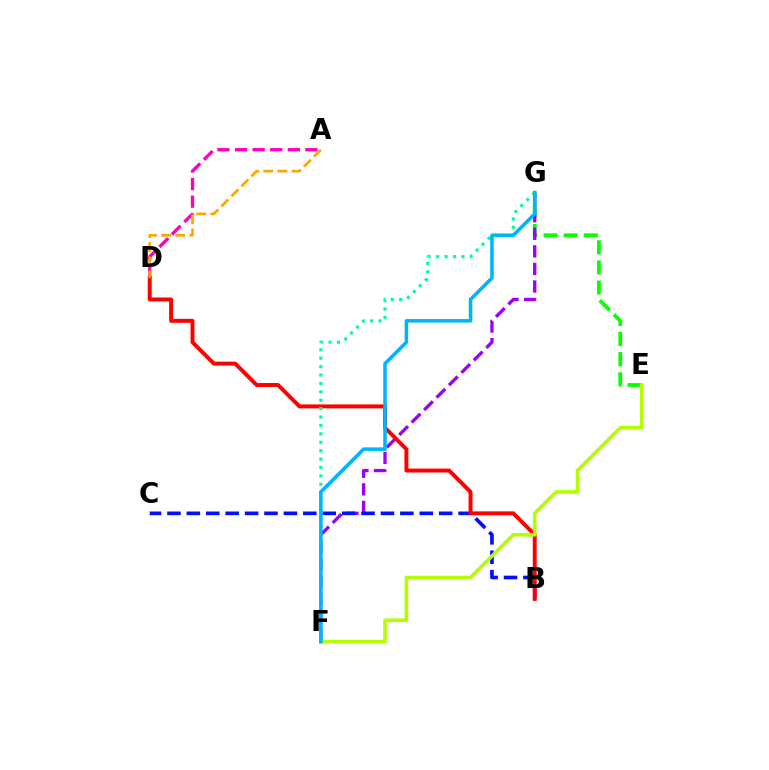{('E', 'G'): [{'color': '#08ff00', 'line_style': 'dashed', 'thickness': 2.73}], ('F', 'G'): [{'color': '#9b00ff', 'line_style': 'dashed', 'thickness': 2.39}, {'color': '#00ff9d', 'line_style': 'dotted', 'thickness': 2.28}, {'color': '#00b5ff', 'line_style': 'solid', 'thickness': 2.56}], ('A', 'D'): [{'color': '#ff00bd', 'line_style': 'dashed', 'thickness': 2.39}, {'color': '#ffa500', 'line_style': 'dashed', 'thickness': 1.92}], ('B', 'C'): [{'color': '#0010ff', 'line_style': 'dashed', 'thickness': 2.64}], ('B', 'D'): [{'color': '#ff0000', 'line_style': 'solid', 'thickness': 2.84}], ('E', 'F'): [{'color': '#b3ff00', 'line_style': 'solid', 'thickness': 2.6}]}